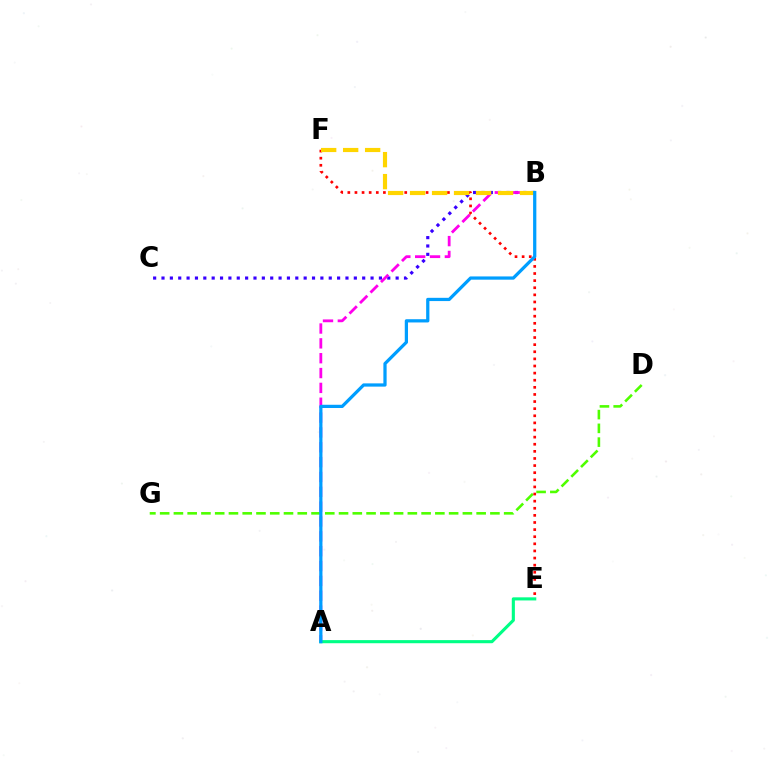{('B', 'C'): [{'color': '#3700ff', 'line_style': 'dotted', 'thickness': 2.27}], ('D', 'G'): [{'color': '#4fff00', 'line_style': 'dashed', 'thickness': 1.87}], ('E', 'F'): [{'color': '#ff0000', 'line_style': 'dotted', 'thickness': 1.93}], ('A', 'B'): [{'color': '#ff00ed', 'line_style': 'dashed', 'thickness': 2.02}, {'color': '#009eff', 'line_style': 'solid', 'thickness': 2.33}], ('B', 'F'): [{'color': '#ffd500', 'line_style': 'dashed', 'thickness': 2.99}], ('A', 'E'): [{'color': '#00ff86', 'line_style': 'solid', 'thickness': 2.24}]}